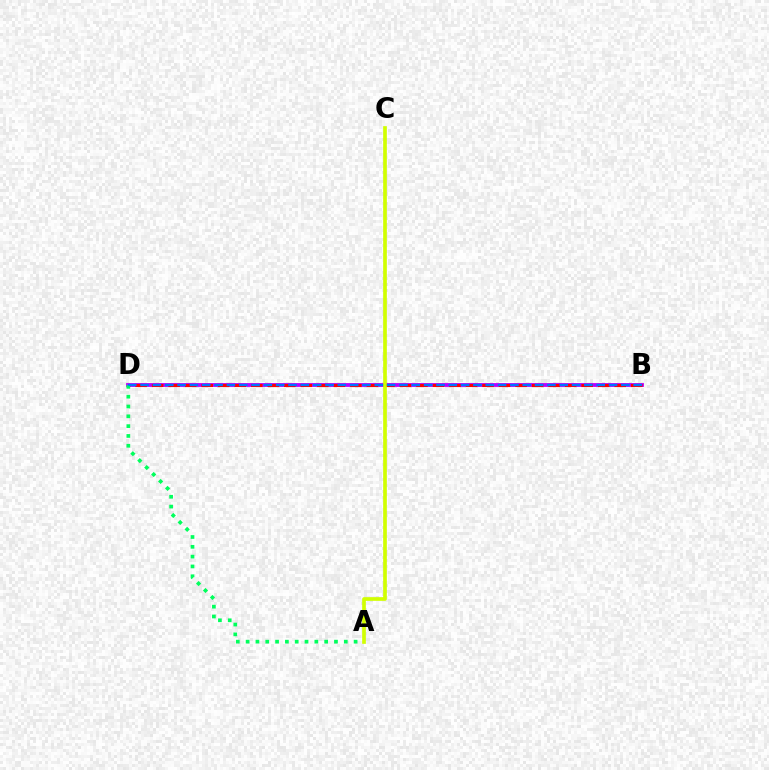{('B', 'D'): [{'color': '#b900ff', 'line_style': 'solid', 'thickness': 2.74}, {'color': '#ff0000', 'line_style': 'dashed', 'thickness': 2.24}, {'color': '#0074ff', 'line_style': 'dashed', 'thickness': 1.67}], ('A', 'D'): [{'color': '#00ff5c', 'line_style': 'dotted', 'thickness': 2.67}], ('A', 'C'): [{'color': '#d1ff00', 'line_style': 'solid', 'thickness': 2.65}]}